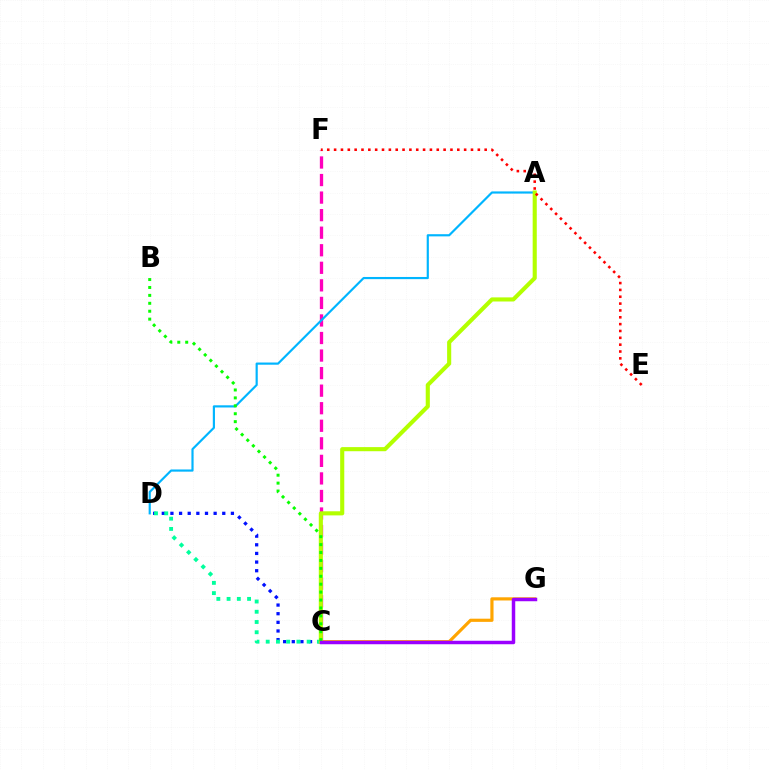{('C', 'G'): [{'color': '#ffa500', 'line_style': 'solid', 'thickness': 2.29}, {'color': '#9b00ff', 'line_style': 'solid', 'thickness': 2.5}], ('C', 'D'): [{'color': '#0010ff', 'line_style': 'dotted', 'thickness': 2.35}, {'color': '#00ff9d', 'line_style': 'dotted', 'thickness': 2.78}], ('C', 'F'): [{'color': '#ff00bd', 'line_style': 'dashed', 'thickness': 2.38}], ('A', 'D'): [{'color': '#00b5ff', 'line_style': 'solid', 'thickness': 1.57}], ('A', 'C'): [{'color': '#b3ff00', 'line_style': 'solid', 'thickness': 2.96}], ('B', 'C'): [{'color': '#08ff00', 'line_style': 'dotted', 'thickness': 2.15}], ('E', 'F'): [{'color': '#ff0000', 'line_style': 'dotted', 'thickness': 1.86}]}